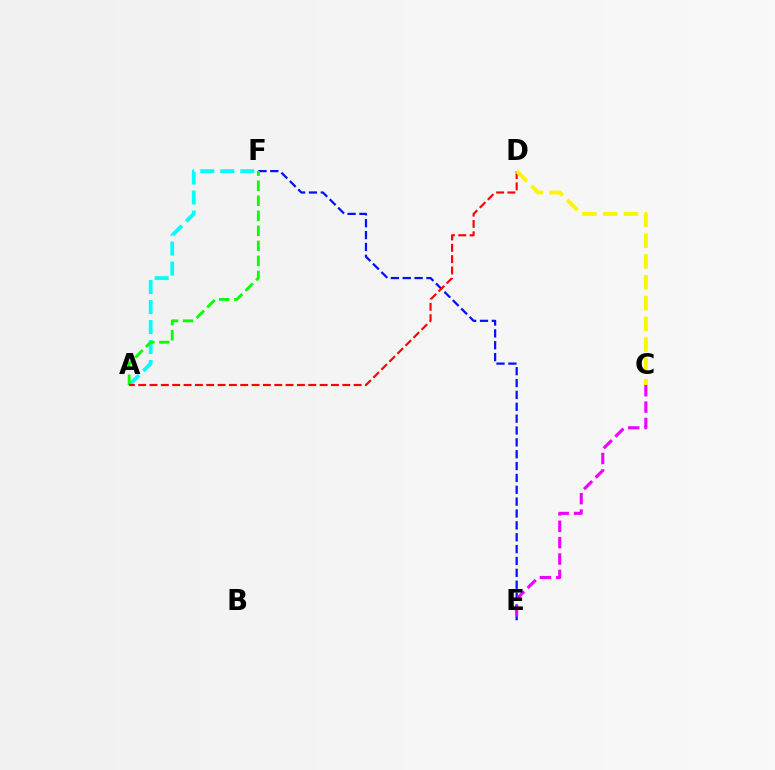{('E', 'F'): [{'color': '#0010ff', 'line_style': 'dashed', 'thickness': 1.61}], ('A', 'F'): [{'color': '#00fff6', 'line_style': 'dashed', 'thickness': 2.72}, {'color': '#08ff00', 'line_style': 'dashed', 'thickness': 2.04}], ('C', 'E'): [{'color': '#ee00ff', 'line_style': 'dashed', 'thickness': 2.22}], ('A', 'D'): [{'color': '#ff0000', 'line_style': 'dashed', 'thickness': 1.54}], ('C', 'D'): [{'color': '#fcf500', 'line_style': 'dashed', 'thickness': 2.82}]}